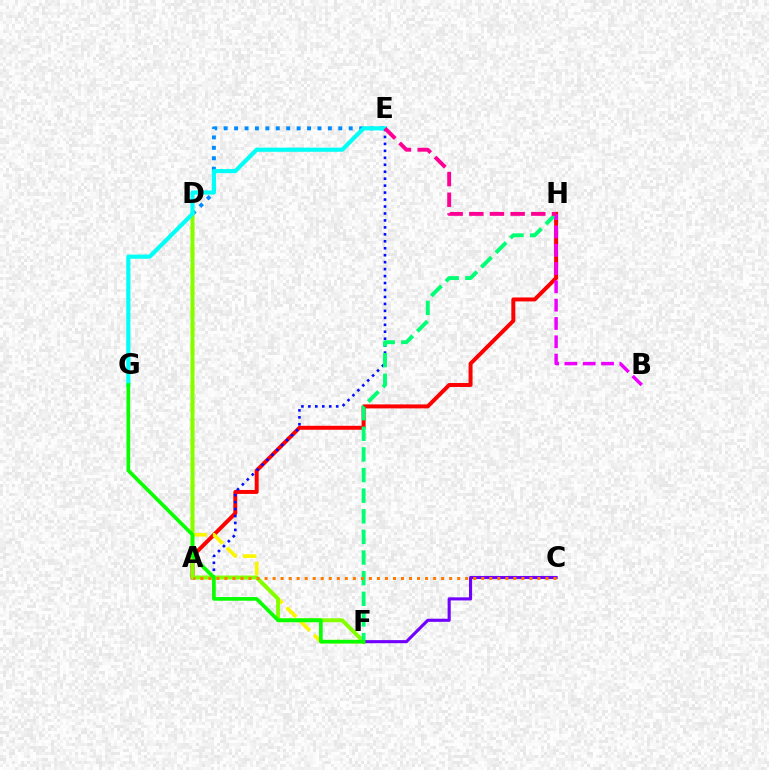{('A', 'H'): [{'color': '#ff0000', 'line_style': 'solid', 'thickness': 2.85}], ('D', 'E'): [{'color': '#008cff', 'line_style': 'dotted', 'thickness': 2.83}], ('A', 'E'): [{'color': '#0010ff', 'line_style': 'dotted', 'thickness': 1.89}], ('D', 'F'): [{'color': '#fcf500', 'line_style': 'dashed', 'thickness': 2.64}, {'color': '#84ff00', 'line_style': 'solid', 'thickness': 2.84}], ('F', 'H'): [{'color': '#00ff74', 'line_style': 'dashed', 'thickness': 2.8}], ('E', 'G'): [{'color': '#00fff6', 'line_style': 'solid', 'thickness': 2.98}], ('B', 'H'): [{'color': '#ee00ff', 'line_style': 'dashed', 'thickness': 2.49}], ('E', 'H'): [{'color': '#ff0094', 'line_style': 'dashed', 'thickness': 2.81}], ('C', 'F'): [{'color': '#7200ff', 'line_style': 'solid', 'thickness': 2.23}], ('F', 'G'): [{'color': '#08ff00', 'line_style': 'solid', 'thickness': 2.65}], ('A', 'C'): [{'color': '#ff7c00', 'line_style': 'dotted', 'thickness': 2.18}]}